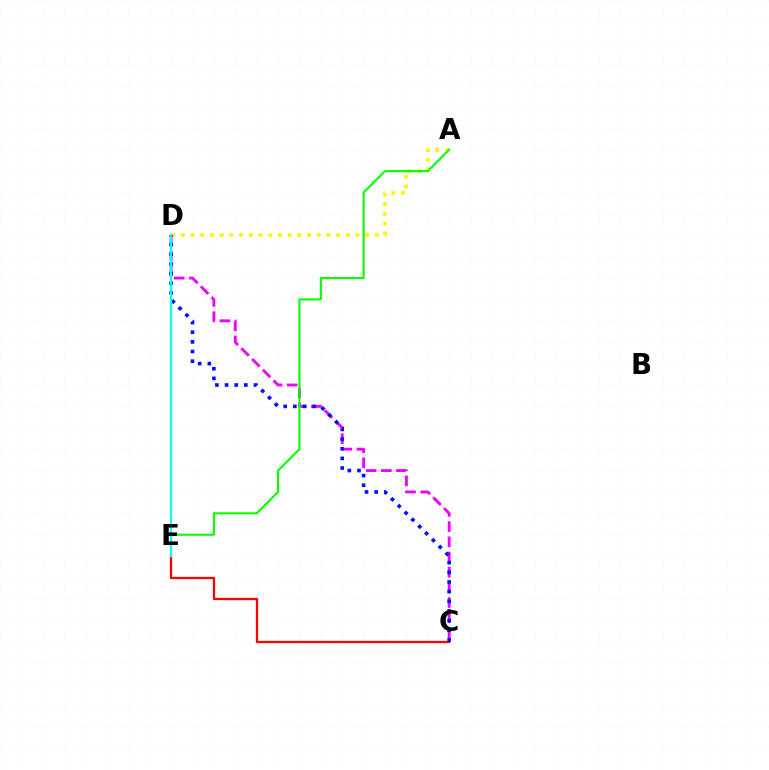{('A', 'D'): [{'color': '#fcf500', 'line_style': 'dotted', 'thickness': 2.64}], ('C', 'D'): [{'color': '#ee00ff', 'line_style': 'dashed', 'thickness': 2.06}, {'color': '#0010ff', 'line_style': 'dotted', 'thickness': 2.62}], ('C', 'E'): [{'color': '#ff0000', 'line_style': 'solid', 'thickness': 1.66}], ('A', 'E'): [{'color': '#08ff00', 'line_style': 'solid', 'thickness': 1.51}], ('D', 'E'): [{'color': '#00fff6', 'line_style': 'solid', 'thickness': 1.55}]}